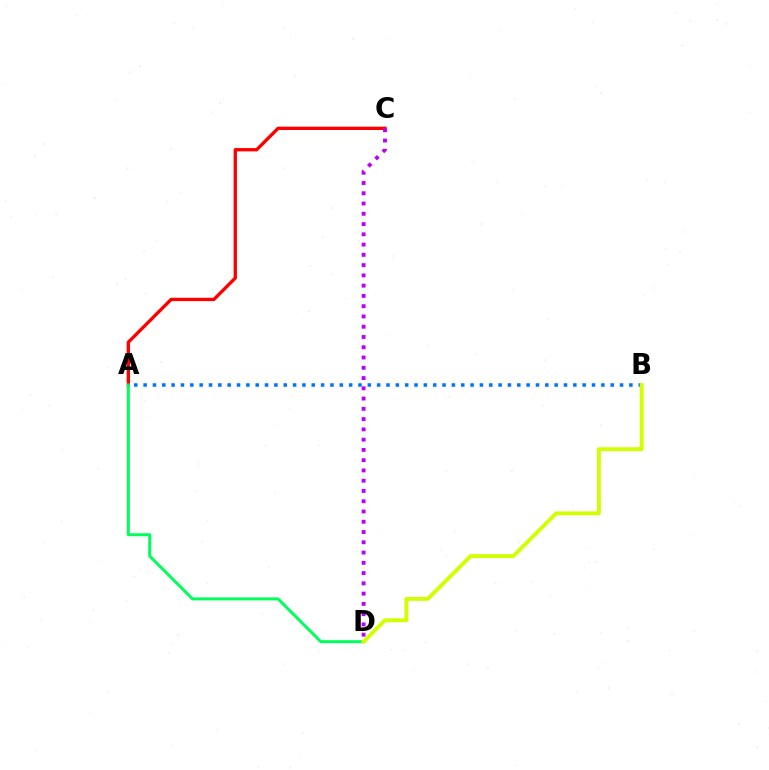{('A', 'C'): [{'color': '#ff0000', 'line_style': 'solid', 'thickness': 2.4}], ('C', 'D'): [{'color': '#b900ff', 'line_style': 'dotted', 'thickness': 2.79}], ('A', 'D'): [{'color': '#00ff5c', 'line_style': 'solid', 'thickness': 2.16}], ('A', 'B'): [{'color': '#0074ff', 'line_style': 'dotted', 'thickness': 2.54}], ('B', 'D'): [{'color': '#d1ff00', 'line_style': 'solid', 'thickness': 2.79}]}